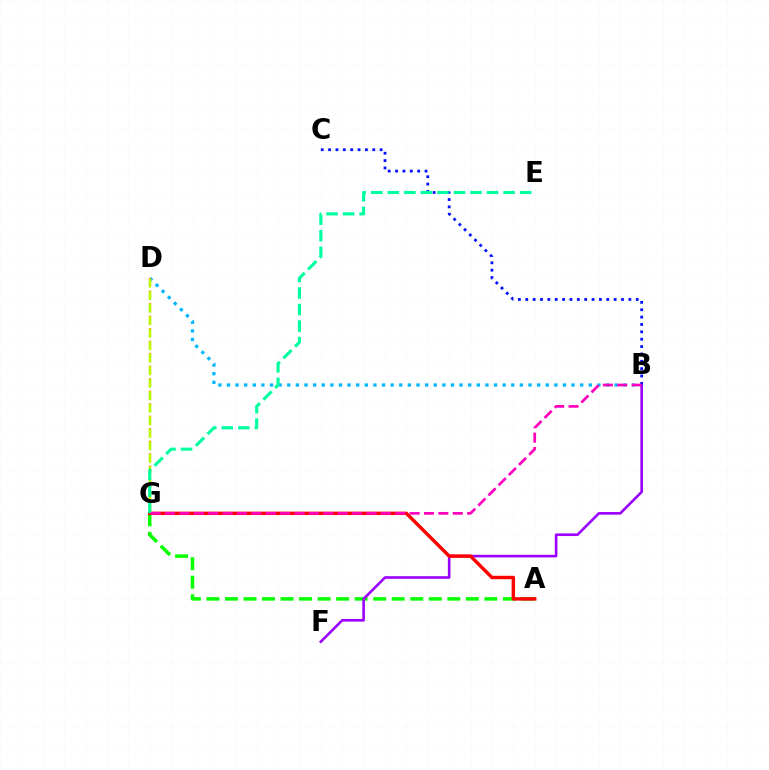{('A', 'G'): [{'color': '#08ff00', 'line_style': 'dashed', 'thickness': 2.52}, {'color': '#ff0000', 'line_style': 'solid', 'thickness': 2.48}], ('B', 'D'): [{'color': '#00b5ff', 'line_style': 'dotted', 'thickness': 2.34}], ('B', 'F'): [{'color': '#9b00ff', 'line_style': 'solid', 'thickness': 1.89}], ('B', 'C'): [{'color': '#0010ff', 'line_style': 'dotted', 'thickness': 2.0}], ('D', 'G'): [{'color': '#ffa500', 'line_style': 'dashed', 'thickness': 1.7}, {'color': '#b3ff00', 'line_style': 'dashed', 'thickness': 1.7}], ('E', 'G'): [{'color': '#00ff9d', 'line_style': 'dashed', 'thickness': 2.25}], ('B', 'G'): [{'color': '#ff00bd', 'line_style': 'dashed', 'thickness': 1.95}]}